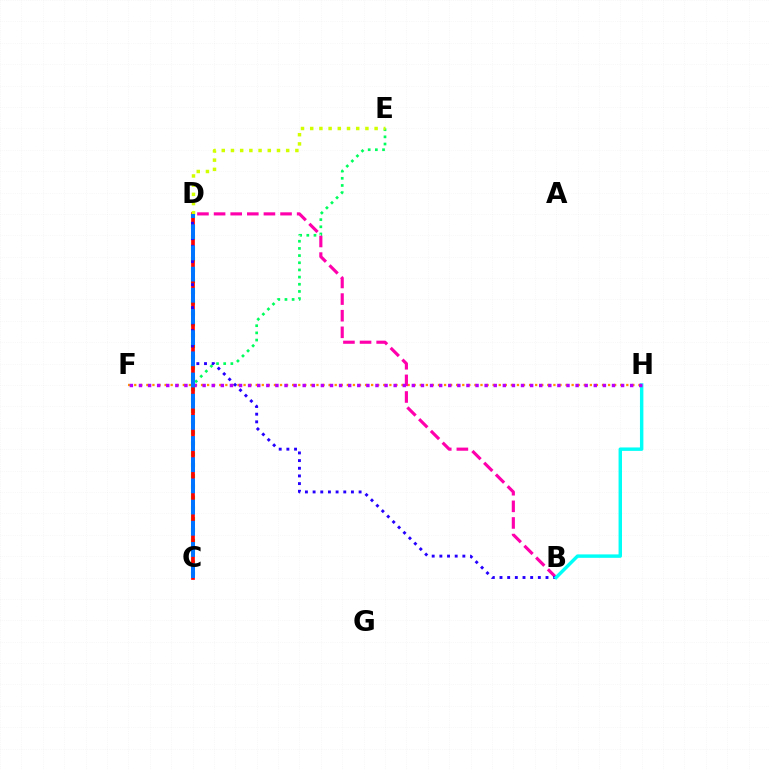{('C', 'E'): [{'color': '#00ff5c', 'line_style': 'dotted', 'thickness': 1.95}], ('C', 'D'): [{'color': '#3dff00', 'line_style': 'dotted', 'thickness': 2.94}, {'color': '#ff0000', 'line_style': 'solid', 'thickness': 2.66}, {'color': '#0074ff', 'line_style': 'dashed', 'thickness': 2.88}], ('F', 'H'): [{'color': '#ff9400', 'line_style': 'dotted', 'thickness': 1.65}, {'color': '#b900ff', 'line_style': 'dotted', 'thickness': 2.47}], ('D', 'E'): [{'color': '#d1ff00', 'line_style': 'dotted', 'thickness': 2.5}], ('B', 'D'): [{'color': '#ff00ac', 'line_style': 'dashed', 'thickness': 2.26}, {'color': '#2500ff', 'line_style': 'dotted', 'thickness': 2.08}], ('B', 'H'): [{'color': '#00fff6', 'line_style': 'solid', 'thickness': 2.47}]}